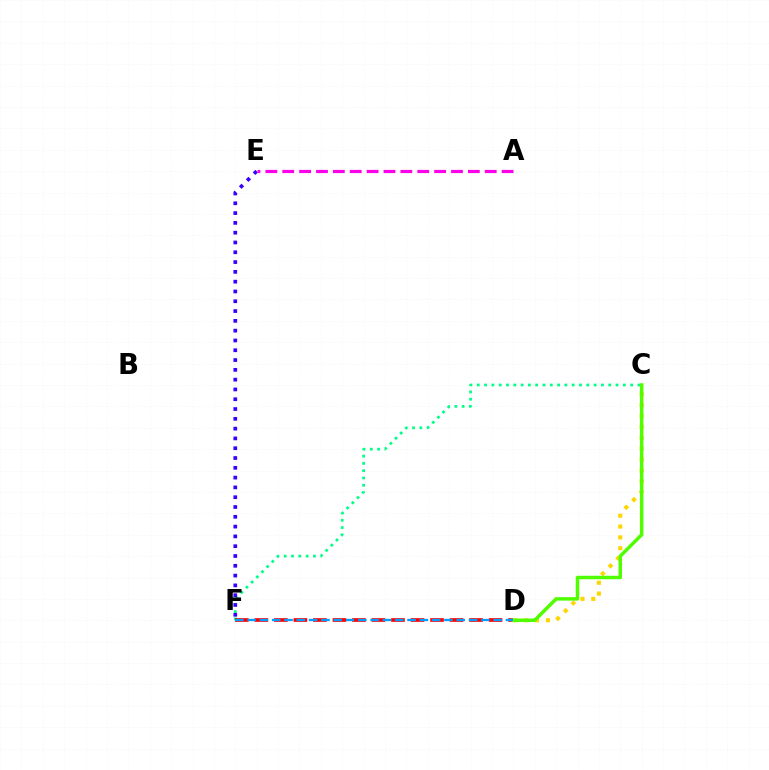{('C', 'F'): [{'color': '#00ff86', 'line_style': 'dotted', 'thickness': 1.98}], ('D', 'F'): [{'color': '#ff0000', 'line_style': 'dashed', 'thickness': 2.65}, {'color': '#009eff', 'line_style': 'dashed', 'thickness': 1.67}], ('C', 'D'): [{'color': '#ffd500', 'line_style': 'dotted', 'thickness': 2.95}, {'color': '#4fff00', 'line_style': 'solid', 'thickness': 2.51}], ('E', 'F'): [{'color': '#3700ff', 'line_style': 'dotted', 'thickness': 2.66}], ('A', 'E'): [{'color': '#ff00ed', 'line_style': 'dashed', 'thickness': 2.29}]}